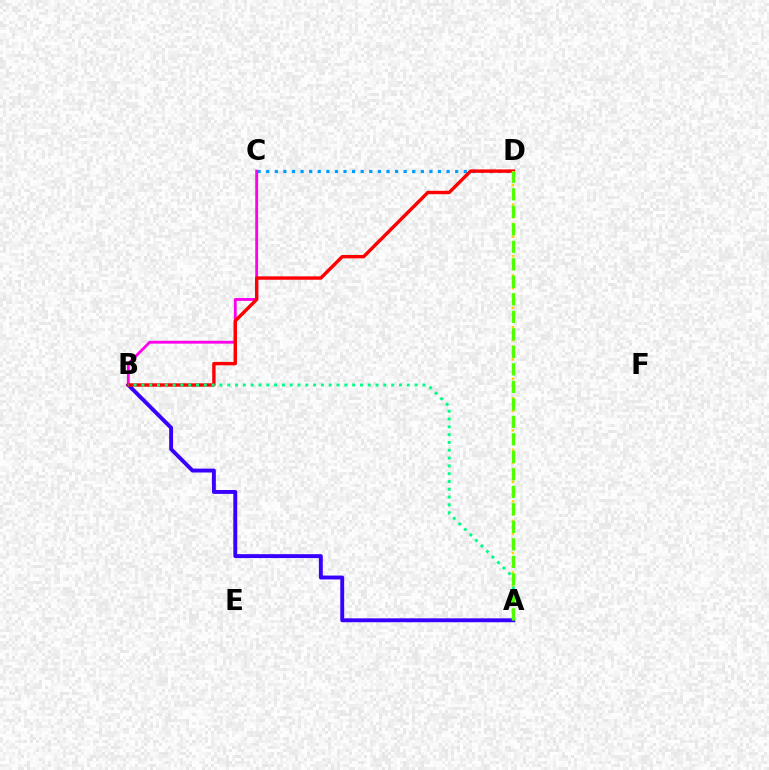{('C', 'D'): [{'color': '#009eff', 'line_style': 'dotted', 'thickness': 2.33}], ('A', 'B'): [{'color': '#3700ff', 'line_style': 'solid', 'thickness': 2.81}, {'color': '#00ff86', 'line_style': 'dotted', 'thickness': 2.12}], ('B', 'C'): [{'color': '#ff00ed', 'line_style': 'solid', 'thickness': 2.04}], ('B', 'D'): [{'color': '#ff0000', 'line_style': 'solid', 'thickness': 2.44}], ('A', 'D'): [{'color': '#ffd500', 'line_style': 'dotted', 'thickness': 1.75}, {'color': '#4fff00', 'line_style': 'dashed', 'thickness': 2.38}]}